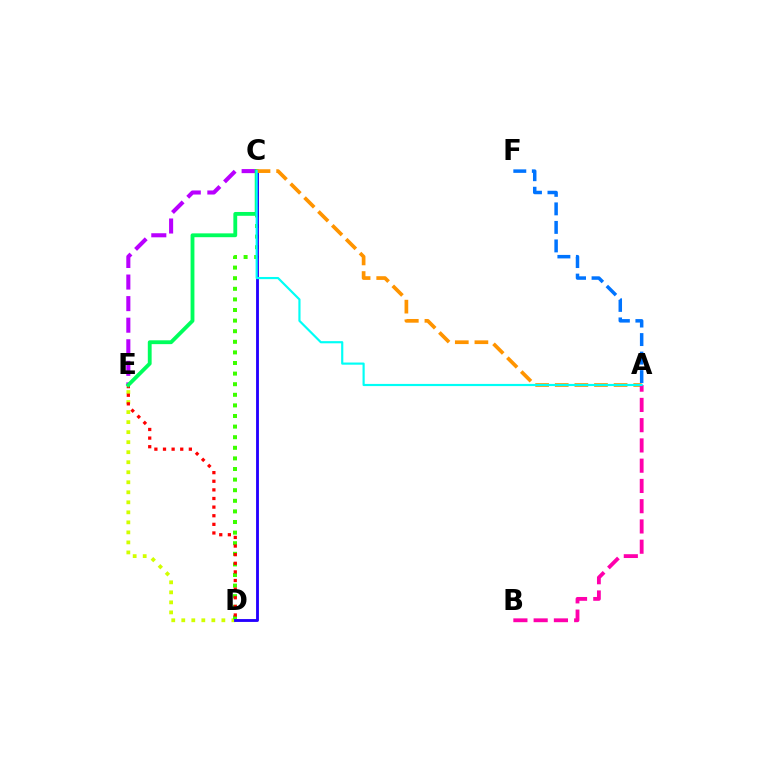{('A', 'F'): [{'color': '#0074ff', 'line_style': 'dashed', 'thickness': 2.52}], ('C', 'E'): [{'color': '#b900ff', 'line_style': 'dashed', 'thickness': 2.93}, {'color': '#00ff5c', 'line_style': 'solid', 'thickness': 2.76}], ('D', 'E'): [{'color': '#d1ff00', 'line_style': 'dotted', 'thickness': 2.72}, {'color': '#ff0000', 'line_style': 'dotted', 'thickness': 2.34}], ('C', 'D'): [{'color': '#3dff00', 'line_style': 'dotted', 'thickness': 2.88}, {'color': '#2500ff', 'line_style': 'solid', 'thickness': 2.06}], ('A', 'C'): [{'color': '#ff9400', 'line_style': 'dashed', 'thickness': 2.66}, {'color': '#00fff6', 'line_style': 'solid', 'thickness': 1.56}], ('A', 'B'): [{'color': '#ff00ac', 'line_style': 'dashed', 'thickness': 2.75}]}